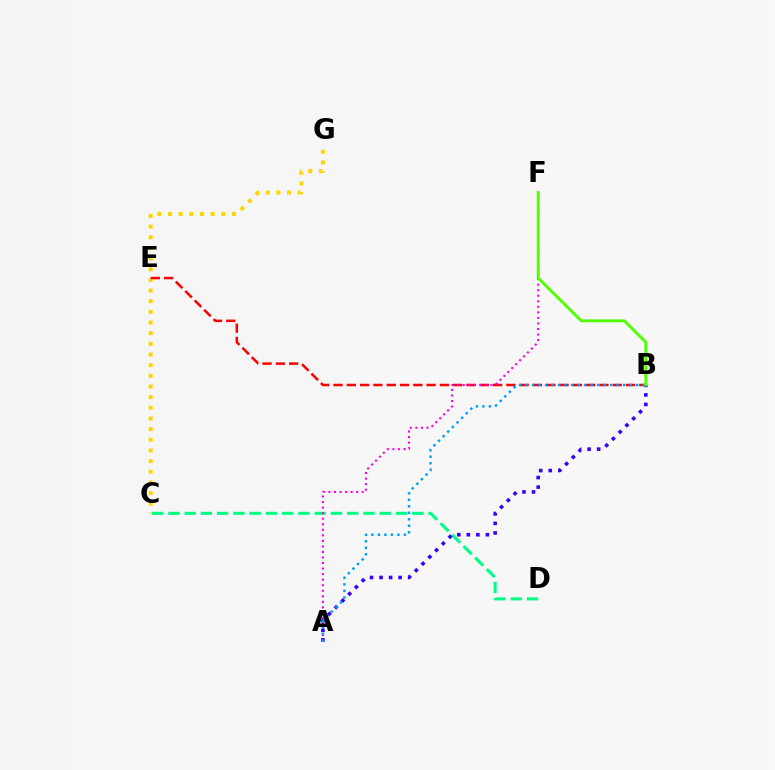{('C', 'G'): [{'color': '#ffd500', 'line_style': 'dotted', 'thickness': 2.9}], ('C', 'D'): [{'color': '#00ff86', 'line_style': 'dashed', 'thickness': 2.21}], ('B', 'E'): [{'color': '#ff0000', 'line_style': 'dashed', 'thickness': 1.81}], ('A', 'F'): [{'color': '#ff00ed', 'line_style': 'dotted', 'thickness': 1.51}], ('A', 'B'): [{'color': '#3700ff', 'line_style': 'dotted', 'thickness': 2.59}, {'color': '#009eff', 'line_style': 'dotted', 'thickness': 1.77}], ('B', 'F'): [{'color': '#4fff00', 'line_style': 'solid', 'thickness': 2.08}]}